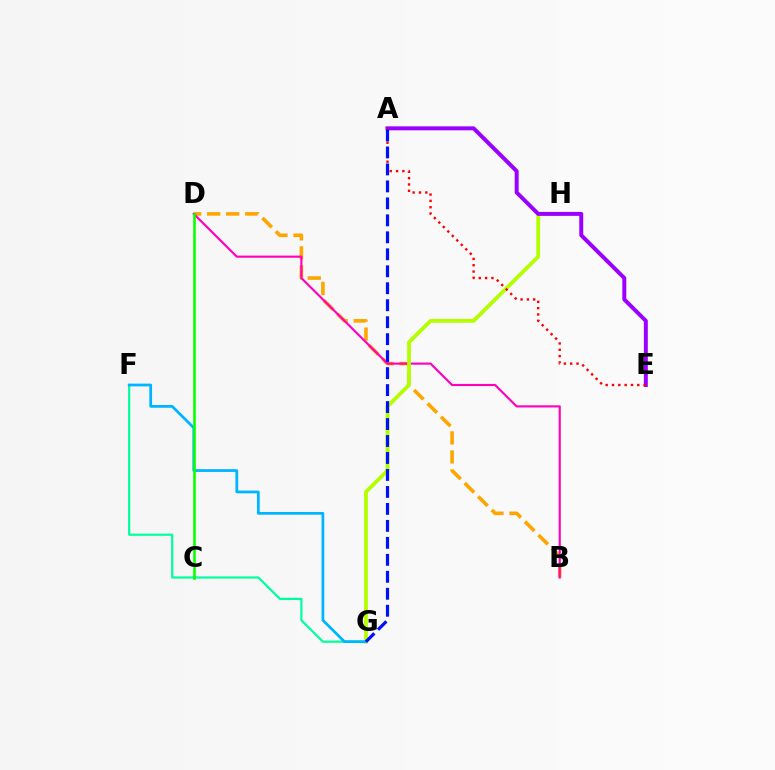{('B', 'D'): [{'color': '#ffa500', 'line_style': 'dashed', 'thickness': 2.59}, {'color': '#ff00bd', 'line_style': 'solid', 'thickness': 1.54}], ('G', 'H'): [{'color': '#b3ff00', 'line_style': 'solid', 'thickness': 2.73}], ('F', 'G'): [{'color': '#00ff9d', 'line_style': 'solid', 'thickness': 1.59}, {'color': '#00b5ff', 'line_style': 'solid', 'thickness': 1.98}], ('A', 'E'): [{'color': '#9b00ff', 'line_style': 'solid', 'thickness': 2.85}, {'color': '#ff0000', 'line_style': 'dotted', 'thickness': 1.72}], ('C', 'D'): [{'color': '#08ff00', 'line_style': 'solid', 'thickness': 1.86}], ('A', 'G'): [{'color': '#0010ff', 'line_style': 'dashed', 'thickness': 2.31}]}